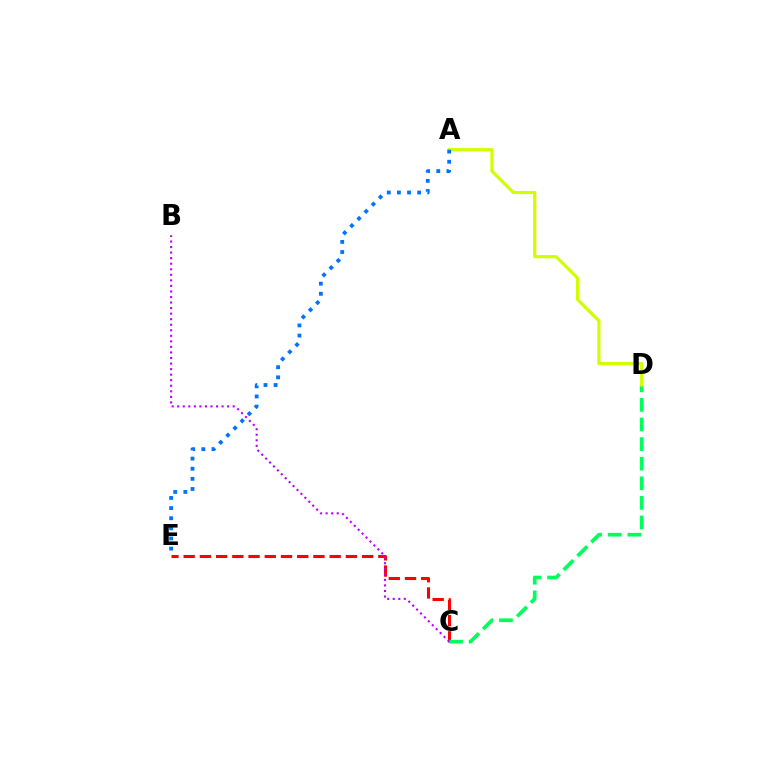{('C', 'E'): [{'color': '#ff0000', 'line_style': 'dashed', 'thickness': 2.2}], ('C', 'D'): [{'color': '#00ff5c', 'line_style': 'dashed', 'thickness': 2.66}], ('B', 'C'): [{'color': '#b900ff', 'line_style': 'dotted', 'thickness': 1.51}], ('A', 'D'): [{'color': '#d1ff00', 'line_style': 'solid', 'thickness': 2.29}], ('A', 'E'): [{'color': '#0074ff', 'line_style': 'dotted', 'thickness': 2.75}]}